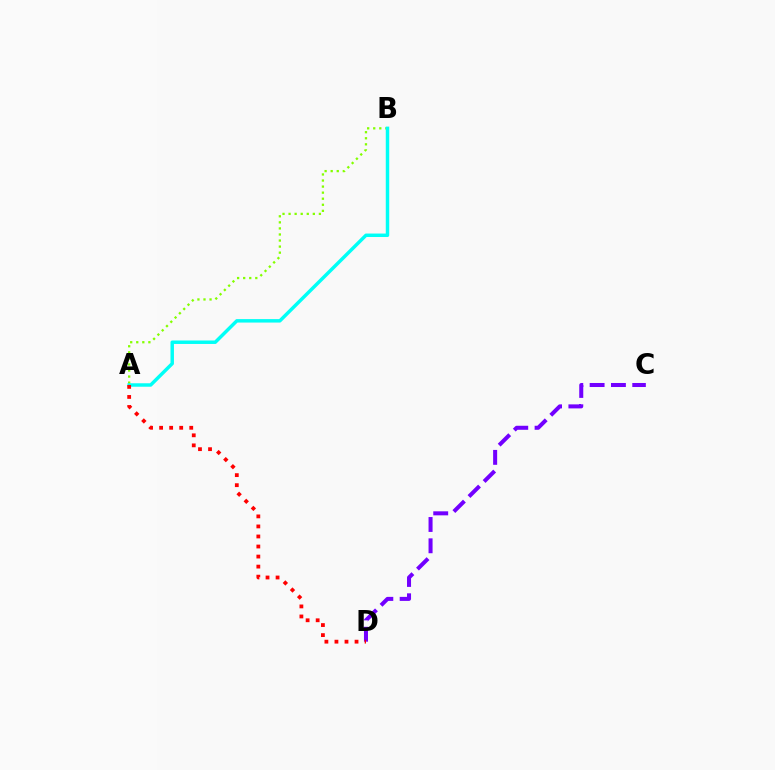{('C', 'D'): [{'color': '#7200ff', 'line_style': 'dashed', 'thickness': 2.9}], ('A', 'B'): [{'color': '#84ff00', 'line_style': 'dotted', 'thickness': 1.65}, {'color': '#00fff6', 'line_style': 'solid', 'thickness': 2.49}], ('A', 'D'): [{'color': '#ff0000', 'line_style': 'dotted', 'thickness': 2.73}]}